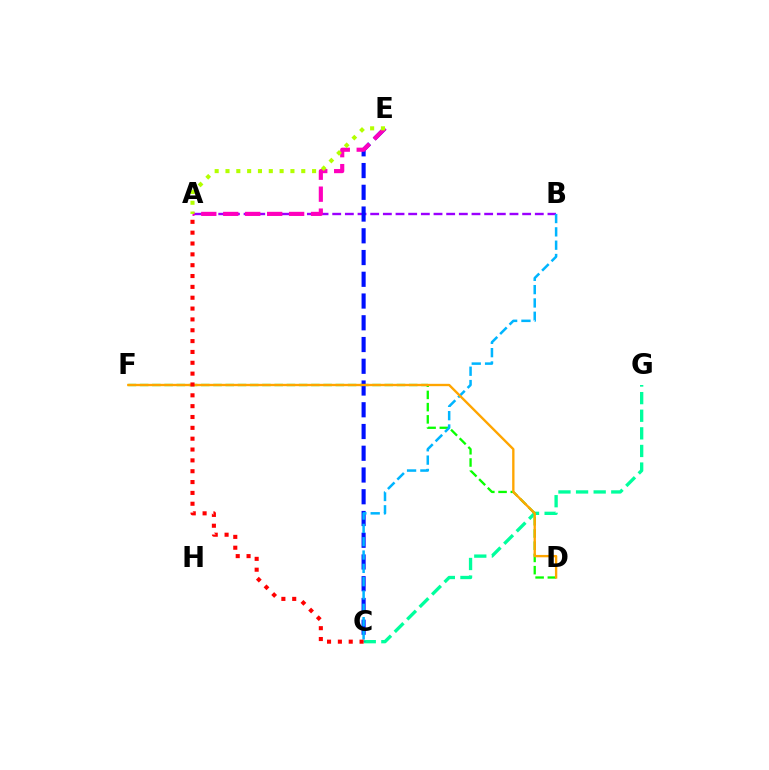{('C', 'G'): [{'color': '#00ff9d', 'line_style': 'dashed', 'thickness': 2.39}], ('D', 'F'): [{'color': '#08ff00', 'line_style': 'dashed', 'thickness': 1.66}, {'color': '#ffa500', 'line_style': 'solid', 'thickness': 1.69}], ('A', 'B'): [{'color': '#9b00ff', 'line_style': 'dashed', 'thickness': 1.72}], ('C', 'E'): [{'color': '#0010ff', 'line_style': 'dashed', 'thickness': 2.95}], ('B', 'C'): [{'color': '#00b5ff', 'line_style': 'dashed', 'thickness': 1.81}], ('A', 'E'): [{'color': '#ff00bd', 'line_style': 'dashed', 'thickness': 2.98}, {'color': '#b3ff00', 'line_style': 'dotted', 'thickness': 2.94}], ('A', 'C'): [{'color': '#ff0000', 'line_style': 'dotted', 'thickness': 2.95}]}